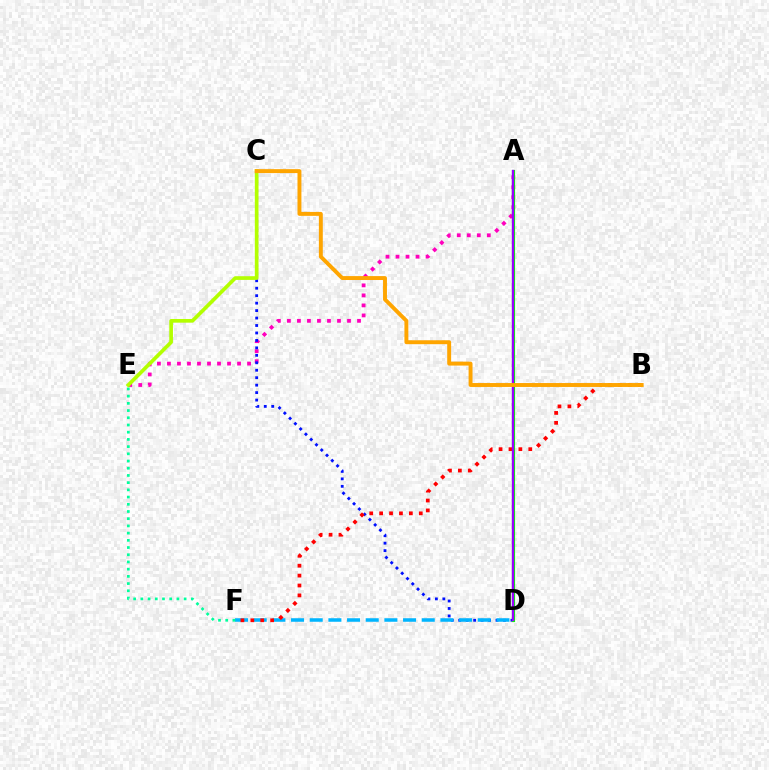{('A', 'E'): [{'color': '#ff00bd', 'line_style': 'dotted', 'thickness': 2.72}], ('C', 'D'): [{'color': '#0010ff', 'line_style': 'dotted', 'thickness': 2.03}], ('D', 'F'): [{'color': '#00b5ff', 'line_style': 'dashed', 'thickness': 2.54}], ('E', 'F'): [{'color': '#00ff9d', 'line_style': 'dotted', 'thickness': 1.96}], ('C', 'E'): [{'color': '#b3ff00', 'line_style': 'solid', 'thickness': 2.65}], ('B', 'F'): [{'color': '#ff0000', 'line_style': 'dotted', 'thickness': 2.69}], ('A', 'D'): [{'color': '#08ff00', 'line_style': 'solid', 'thickness': 2.27}, {'color': '#9b00ff', 'line_style': 'solid', 'thickness': 1.67}], ('B', 'C'): [{'color': '#ffa500', 'line_style': 'solid', 'thickness': 2.82}]}